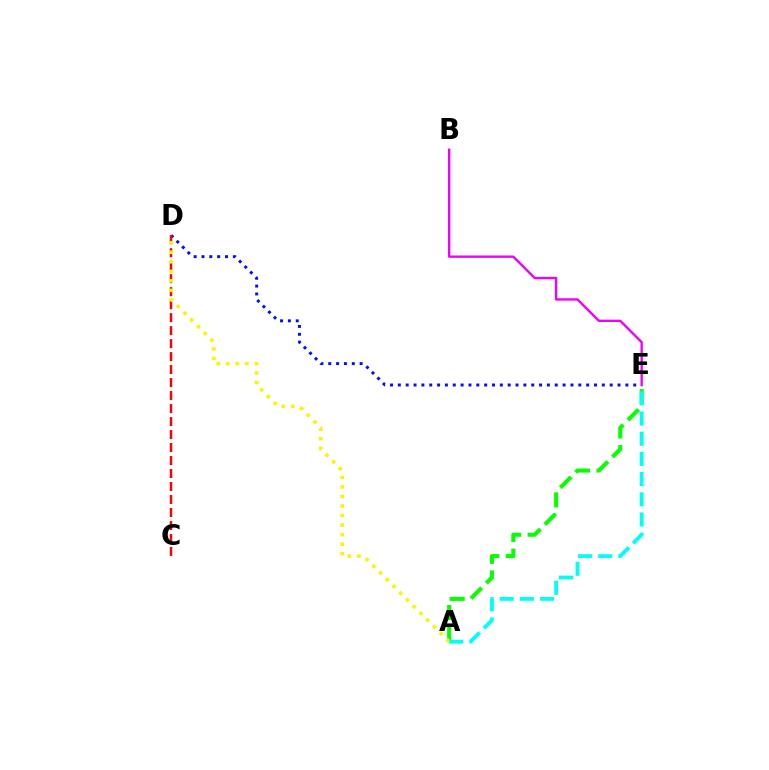{('D', 'E'): [{'color': '#0010ff', 'line_style': 'dotted', 'thickness': 2.13}], ('B', 'E'): [{'color': '#ee00ff', 'line_style': 'solid', 'thickness': 1.71}], ('A', 'E'): [{'color': '#08ff00', 'line_style': 'dashed', 'thickness': 2.94}, {'color': '#00fff6', 'line_style': 'dashed', 'thickness': 2.74}], ('C', 'D'): [{'color': '#ff0000', 'line_style': 'dashed', 'thickness': 1.76}], ('A', 'D'): [{'color': '#fcf500', 'line_style': 'dotted', 'thickness': 2.59}]}